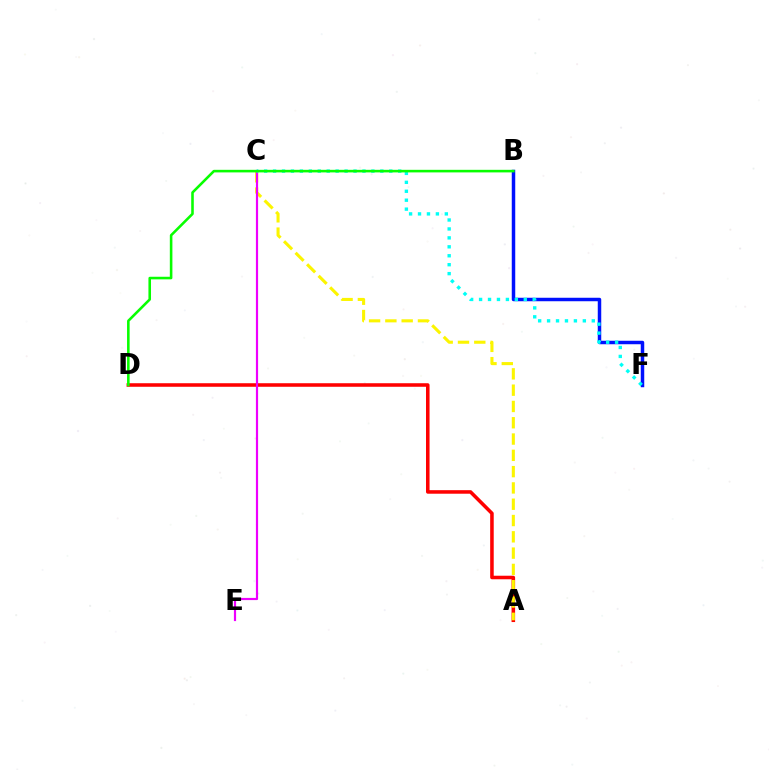{('A', 'D'): [{'color': '#ff0000', 'line_style': 'solid', 'thickness': 2.55}], ('A', 'C'): [{'color': '#fcf500', 'line_style': 'dashed', 'thickness': 2.21}], ('B', 'F'): [{'color': '#0010ff', 'line_style': 'solid', 'thickness': 2.5}], ('C', 'E'): [{'color': '#ee00ff', 'line_style': 'solid', 'thickness': 1.58}], ('C', 'F'): [{'color': '#00fff6', 'line_style': 'dotted', 'thickness': 2.43}], ('B', 'D'): [{'color': '#08ff00', 'line_style': 'solid', 'thickness': 1.86}]}